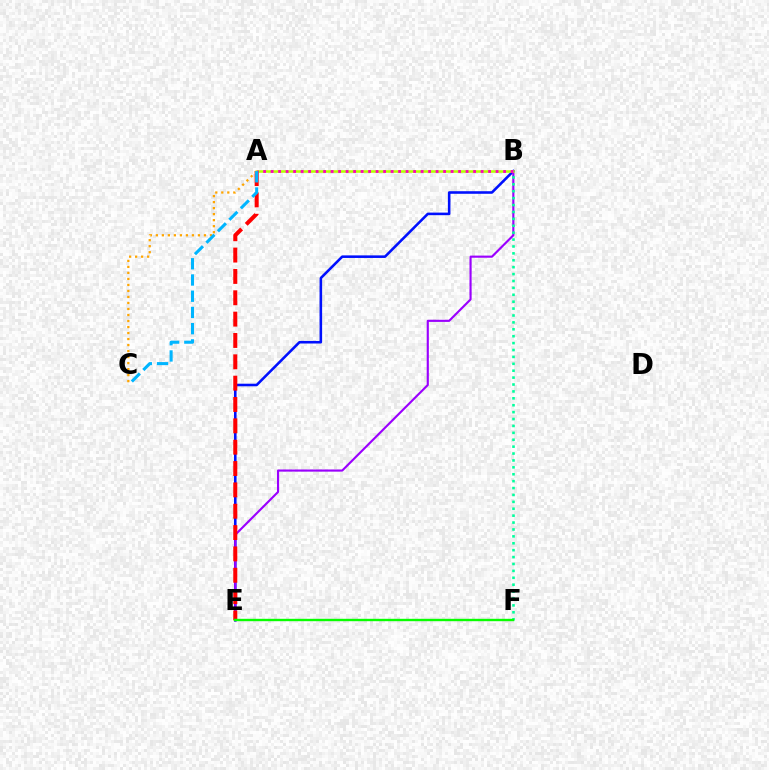{('B', 'E'): [{'color': '#0010ff', 'line_style': 'solid', 'thickness': 1.85}, {'color': '#9b00ff', 'line_style': 'solid', 'thickness': 1.54}], ('A', 'B'): [{'color': '#b3ff00', 'line_style': 'solid', 'thickness': 1.85}, {'color': '#ff00bd', 'line_style': 'dotted', 'thickness': 2.04}], ('A', 'E'): [{'color': '#ff0000', 'line_style': 'dashed', 'thickness': 2.9}], ('B', 'F'): [{'color': '#00ff9d', 'line_style': 'dotted', 'thickness': 1.88}], ('E', 'F'): [{'color': '#08ff00', 'line_style': 'solid', 'thickness': 1.72}], ('A', 'C'): [{'color': '#ffa500', 'line_style': 'dotted', 'thickness': 1.63}, {'color': '#00b5ff', 'line_style': 'dashed', 'thickness': 2.2}]}